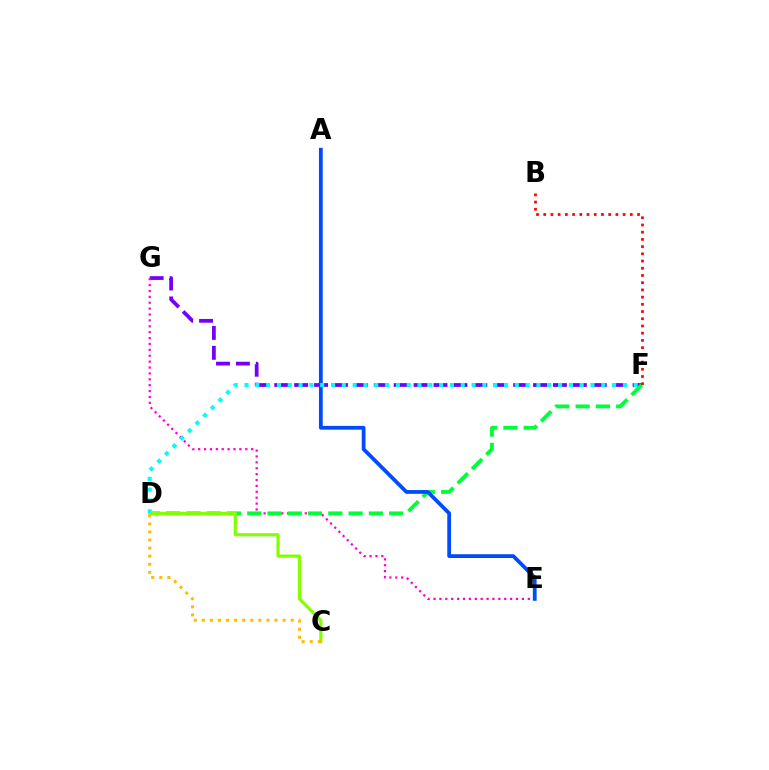{('F', 'G'): [{'color': '#7200ff', 'line_style': 'dashed', 'thickness': 2.7}], ('E', 'G'): [{'color': '#ff00cf', 'line_style': 'dotted', 'thickness': 1.6}], ('D', 'F'): [{'color': '#00ff39', 'line_style': 'dashed', 'thickness': 2.75}, {'color': '#00fff6', 'line_style': 'dotted', 'thickness': 2.94}], ('C', 'D'): [{'color': '#84ff00', 'line_style': 'solid', 'thickness': 2.3}, {'color': '#ffbd00', 'line_style': 'dotted', 'thickness': 2.2}], ('A', 'E'): [{'color': '#004bff', 'line_style': 'solid', 'thickness': 2.72}], ('B', 'F'): [{'color': '#ff0000', 'line_style': 'dotted', 'thickness': 1.96}]}